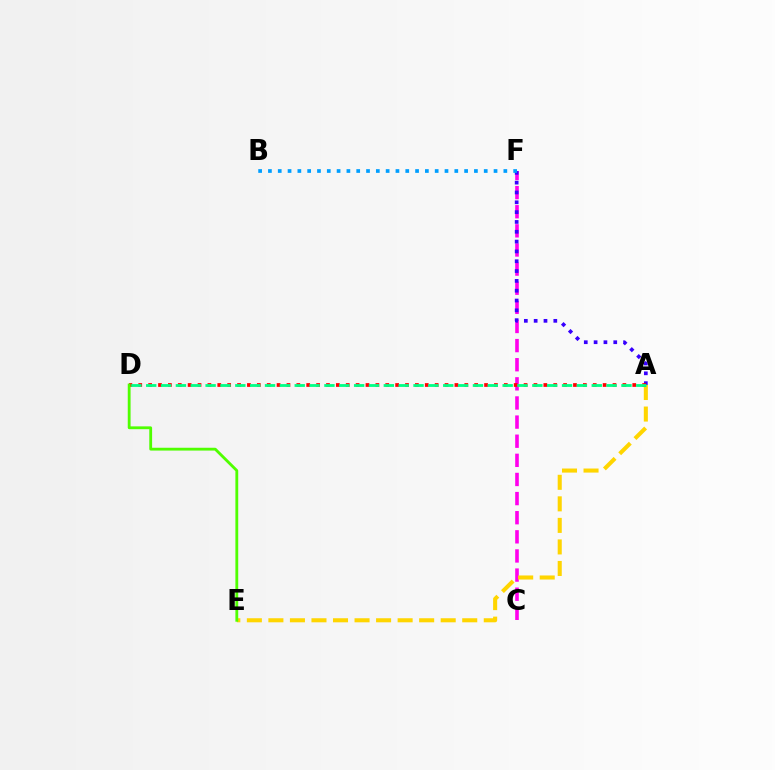{('C', 'F'): [{'color': '#ff00ed', 'line_style': 'dashed', 'thickness': 2.6}], ('A', 'F'): [{'color': '#3700ff', 'line_style': 'dotted', 'thickness': 2.67}], ('A', 'E'): [{'color': '#ffd500', 'line_style': 'dashed', 'thickness': 2.93}], ('A', 'D'): [{'color': '#ff0000', 'line_style': 'dotted', 'thickness': 2.68}, {'color': '#00ff86', 'line_style': 'dashed', 'thickness': 2.02}], ('B', 'F'): [{'color': '#009eff', 'line_style': 'dotted', 'thickness': 2.67}], ('D', 'E'): [{'color': '#4fff00', 'line_style': 'solid', 'thickness': 2.03}]}